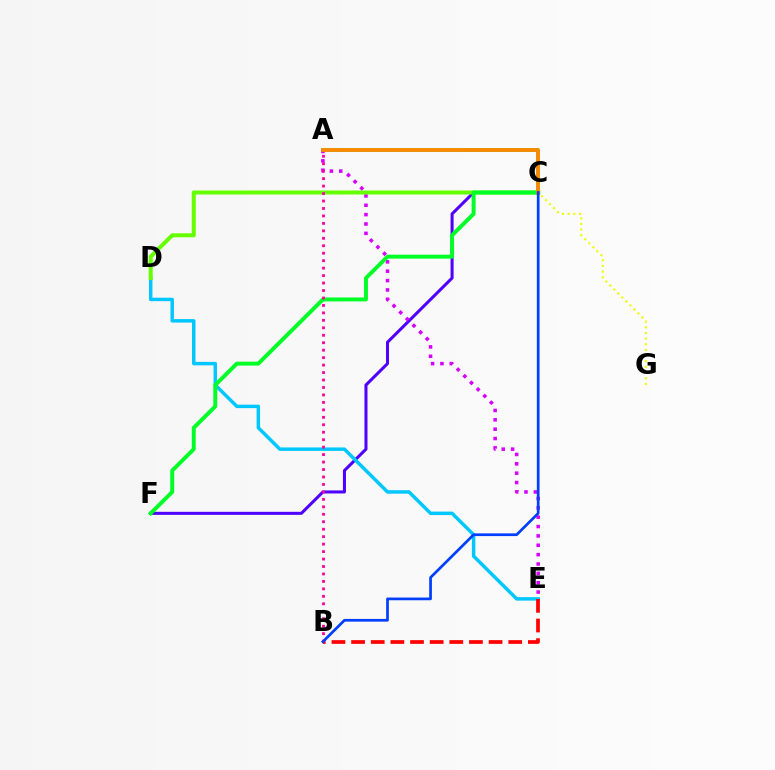{('A', 'C'): [{'color': '#00ffaf', 'line_style': 'solid', 'thickness': 2.9}, {'color': '#ff8800', 'line_style': 'solid', 'thickness': 2.76}], ('C', 'F'): [{'color': '#4f00ff', 'line_style': 'solid', 'thickness': 2.19}, {'color': '#00ff27', 'line_style': 'solid', 'thickness': 2.84}], ('D', 'E'): [{'color': '#00c7ff', 'line_style': 'solid', 'thickness': 2.49}], ('B', 'E'): [{'color': '#ff0000', 'line_style': 'dashed', 'thickness': 2.67}], ('A', 'E'): [{'color': '#d600ff', 'line_style': 'dotted', 'thickness': 2.54}], ('C', 'D'): [{'color': '#66ff00', 'line_style': 'solid', 'thickness': 2.89}], ('C', 'G'): [{'color': '#eeff00', 'line_style': 'dotted', 'thickness': 1.54}], ('A', 'B'): [{'color': '#ff00a0', 'line_style': 'dotted', 'thickness': 2.03}], ('B', 'C'): [{'color': '#003fff', 'line_style': 'solid', 'thickness': 1.95}]}